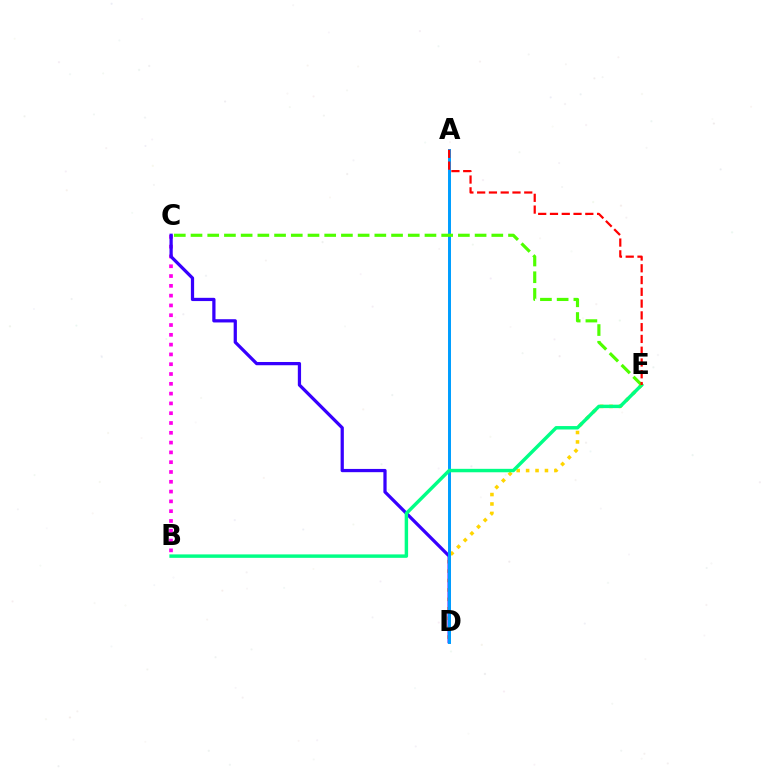{('D', 'E'): [{'color': '#ffd500', 'line_style': 'dotted', 'thickness': 2.56}], ('B', 'C'): [{'color': '#ff00ed', 'line_style': 'dotted', 'thickness': 2.66}], ('C', 'D'): [{'color': '#3700ff', 'line_style': 'solid', 'thickness': 2.34}], ('A', 'D'): [{'color': '#009eff', 'line_style': 'solid', 'thickness': 2.14}], ('B', 'E'): [{'color': '#00ff86', 'line_style': 'solid', 'thickness': 2.48}], ('C', 'E'): [{'color': '#4fff00', 'line_style': 'dashed', 'thickness': 2.27}], ('A', 'E'): [{'color': '#ff0000', 'line_style': 'dashed', 'thickness': 1.6}]}